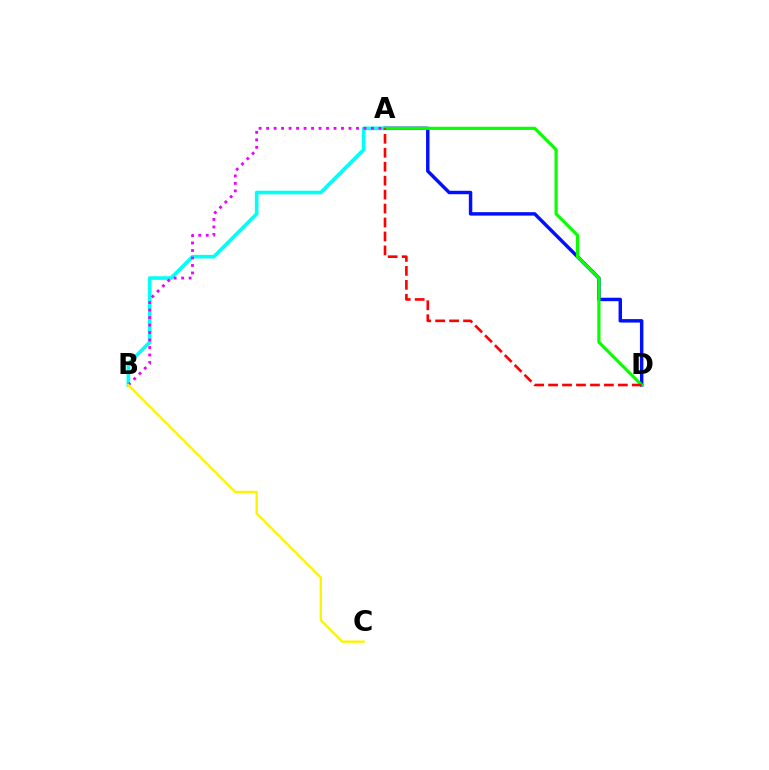{('A', 'D'): [{'color': '#0010ff', 'line_style': 'solid', 'thickness': 2.48}, {'color': '#08ff00', 'line_style': 'solid', 'thickness': 2.29}, {'color': '#ff0000', 'line_style': 'dashed', 'thickness': 1.9}], ('A', 'B'): [{'color': '#00fff6', 'line_style': 'solid', 'thickness': 2.61}, {'color': '#ee00ff', 'line_style': 'dotted', 'thickness': 2.03}], ('B', 'C'): [{'color': '#fcf500', 'line_style': 'solid', 'thickness': 1.71}]}